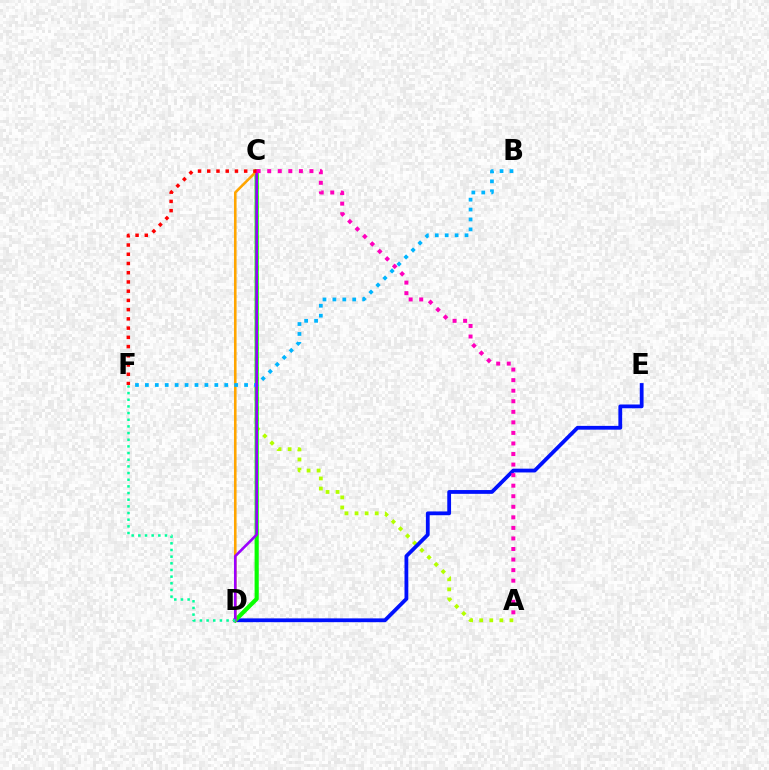{('A', 'C'): [{'color': '#b3ff00', 'line_style': 'dotted', 'thickness': 2.74}, {'color': '#ff00bd', 'line_style': 'dotted', 'thickness': 2.87}], ('D', 'E'): [{'color': '#0010ff', 'line_style': 'solid', 'thickness': 2.73}], ('C', 'D'): [{'color': '#08ff00', 'line_style': 'solid', 'thickness': 2.99}, {'color': '#ffa500', 'line_style': 'solid', 'thickness': 1.86}, {'color': '#9b00ff', 'line_style': 'solid', 'thickness': 1.88}], ('B', 'F'): [{'color': '#00b5ff', 'line_style': 'dotted', 'thickness': 2.7}], ('C', 'F'): [{'color': '#ff0000', 'line_style': 'dotted', 'thickness': 2.51}], ('D', 'F'): [{'color': '#00ff9d', 'line_style': 'dotted', 'thickness': 1.81}]}